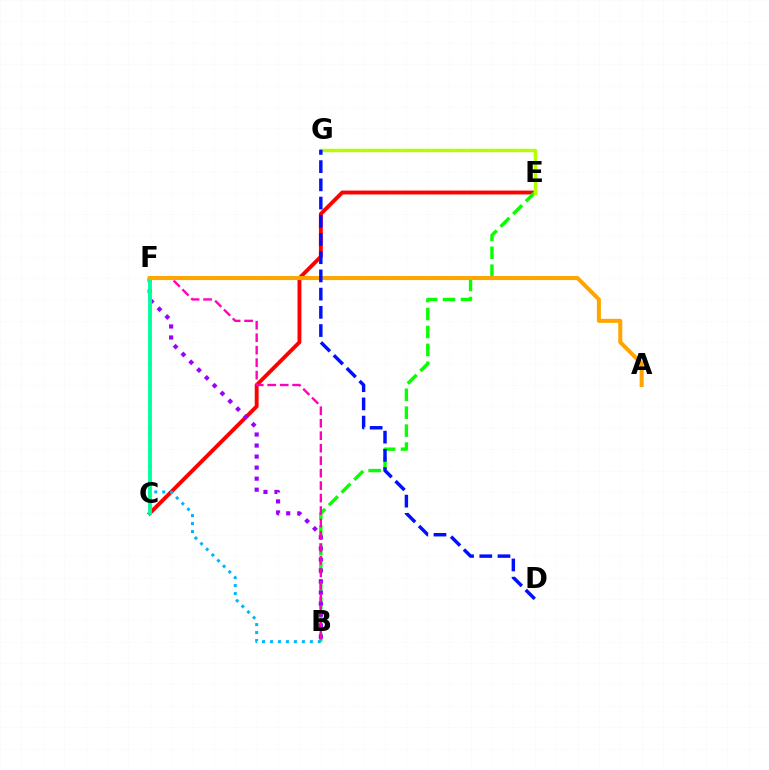{('C', 'E'): [{'color': '#ff0000', 'line_style': 'solid', 'thickness': 2.79}], ('B', 'E'): [{'color': '#08ff00', 'line_style': 'dashed', 'thickness': 2.43}], ('E', 'G'): [{'color': '#b3ff00', 'line_style': 'solid', 'thickness': 2.48}], ('B', 'F'): [{'color': '#9b00ff', 'line_style': 'dotted', 'thickness': 3.0}, {'color': '#ff00bd', 'line_style': 'dashed', 'thickness': 1.69}, {'color': '#00b5ff', 'line_style': 'dotted', 'thickness': 2.17}], ('C', 'F'): [{'color': '#00ff9d', 'line_style': 'solid', 'thickness': 2.77}], ('A', 'F'): [{'color': '#ffa500', 'line_style': 'solid', 'thickness': 2.9}], ('D', 'G'): [{'color': '#0010ff', 'line_style': 'dashed', 'thickness': 2.47}]}